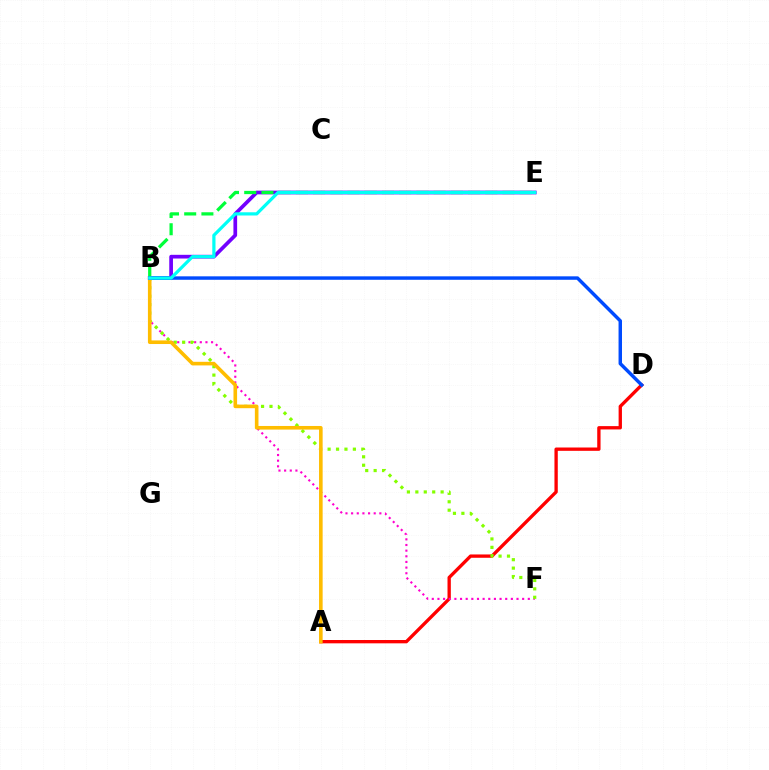{('A', 'D'): [{'color': '#ff0000', 'line_style': 'solid', 'thickness': 2.39}], ('B', 'F'): [{'color': '#ff00cf', 'line_style': 'dotted', 'thickness': 1.53}, {'color': '#84ff00', 'line_style': 'dotted', 'thickness': 2.29}], ('B', 'E'): [{'color': '#7200ff', 'line_style': 'solid', 'thickness': 2.67}, {'color': '#00ff39', 'line_style': 'dashed', 'thickness': 2.34}, {'color': '#00fff6', 'line_style': 'solid', 'thickness': 2.32}], ('A', 'B'): [{'color': '#ffbd00', 'line_style': 'solid', 'thickness': 2.6}], ('B', 'D'): [{'color': '#004bff', 'line_style': 'solid', 'thickness': 2.49}]}